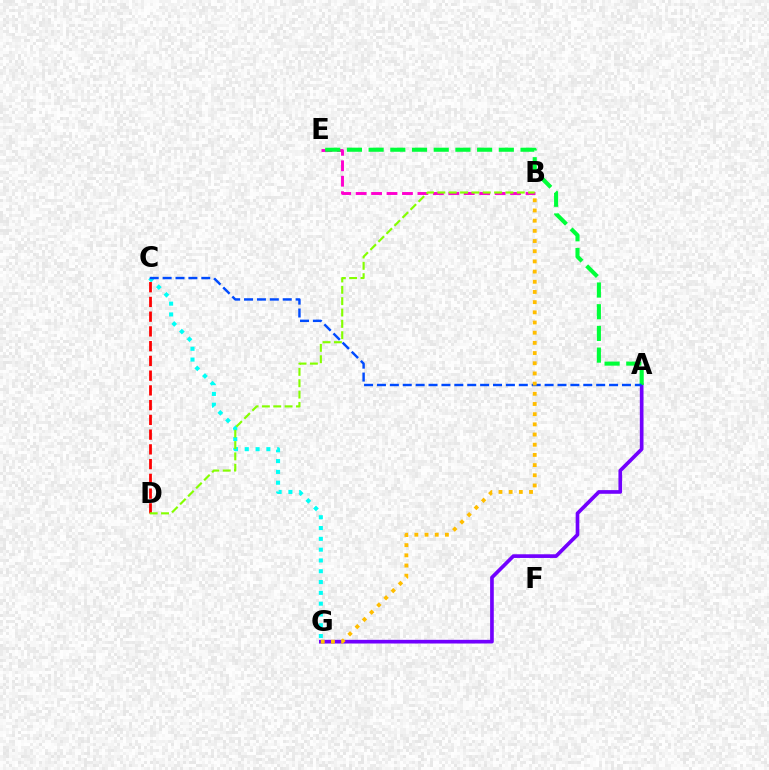{('A', 'G'): [{'color': '#7200ff', 'line_style': 'solid', 'thickness': 2.64}], ('C', 'G'): [{'color': '#00fff6', 'line_style': 'dotted', 'thickness': 2.93}], ('C', 'D'): [{'color': '#ff0000', 'line_style': 'dashed', 'thickness': 2.0}], ('B', 'E'): [{'color': '#ff00cf', 'line_style': 'dashed', 'thickness': 2.1}], ('A', 'E'): [{'color': '#00ff39', 'line_style': 'dashed', 'thickness': 2.95}], ('A', 'C'): [{'color': '#004bff', 'line_style': 'dashed', 'thickness': 1.75}], ('B', 'G'): [{'color': '#ffbd00', 'line_style': 'dotted', 'thickness': 2.77}], ('B', 'D'): [{'color': '#84ff00', 'line_style': 'dashed', 'thickness': 1.54}]}